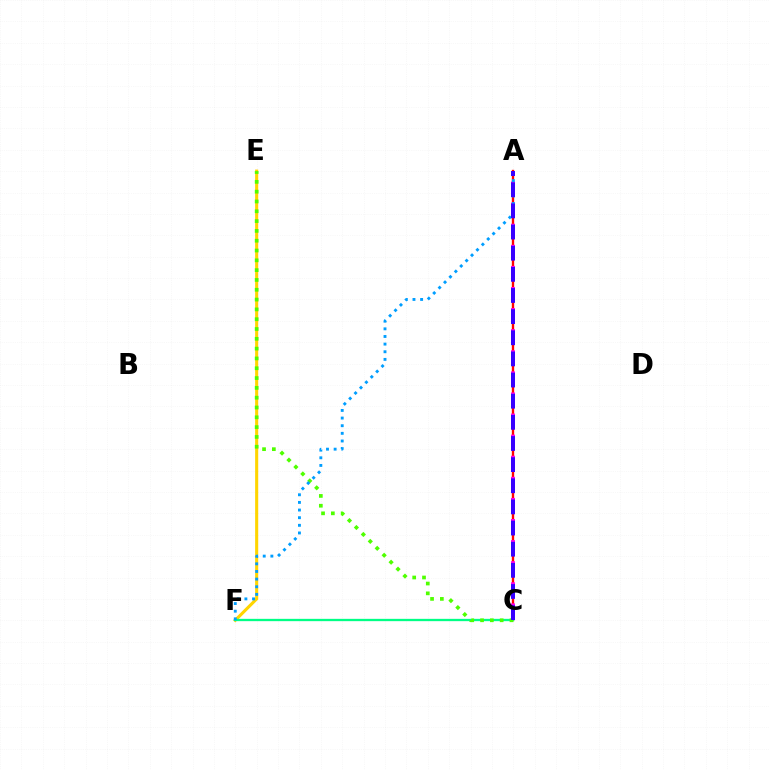{('E', 'F'): [{'color': '#ffd500', 'line_style': 'solid', 'thickness': 2.22}], ('A', 'C'): [{'color': '#ff0000', 'line_style': 'solid', 'thickness': 1.69}, {'color': '#ff00ed', 'line_style': 'dotted', 'thickness': 2.87}, {'color': '#3700ff', 'line_style': 'dashed', 'thickness': 2.87}], ('C', 'F'): [{'color': '#00ff86', 'line_style': 'solid', 'thickness': 1.66}], ('C', 'E'): [{'color': '#4fff00', 'line_style': 'dotted', 'thickness': 2.67}], ('A', 'F'): [{'color': '#009eff', 'line_style': 'dotted', 'thickness': 2.08}]}